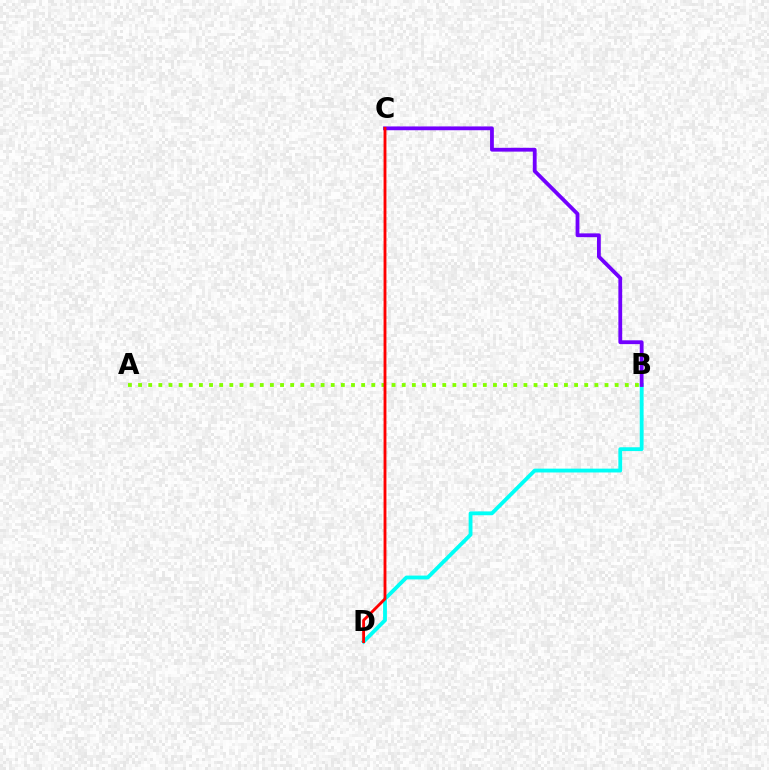{('B', 'D'): [{'color': '#00fff6', 'line_style': 'solid', 'thickness': 2.76}], ('A', 'B'): [{'color': '#84ff00', 'line_style': 'dotted', 'thickness': 2.76}], ('B', 'C'): [{'color': '#7200ff', 'line_style': 'solid', 'thickness': 2.73}], ('C', 'D'): [{'color': '#ff0000', 'line_style': 'solid', 'thickness': 2.05}]}